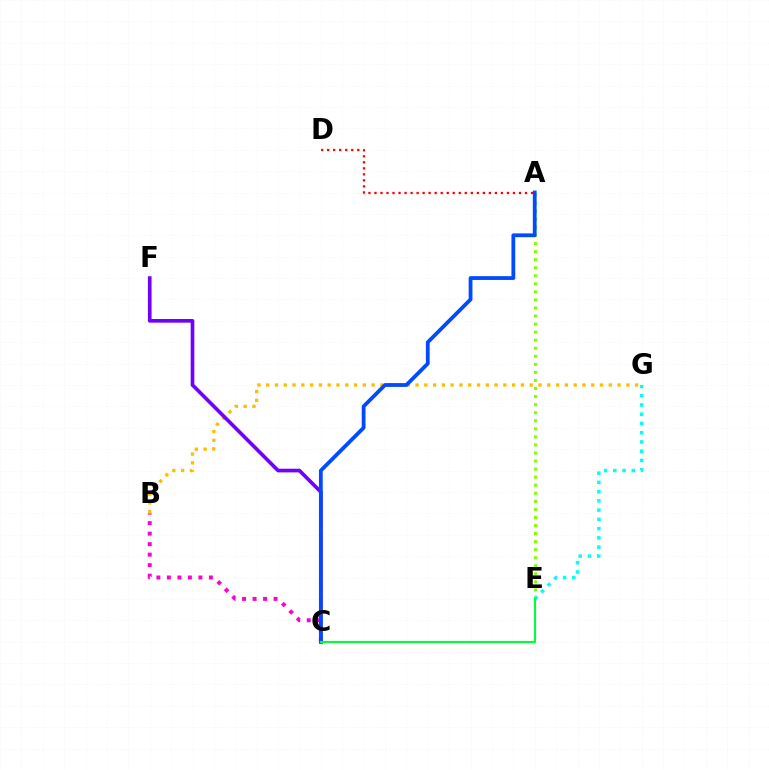{('B', 'C'): [{'color': '#ff00cf', 'line_style': 'dotted', 'thickness': 2.85}], ('A', 'D'): [{'color': '#ff0000', 'line_style': 'dotted', 'thickness': 1.64}], ('B', 'G'): [{'color': '#ffbd00', 'line_style': 'dotted', 'thickness': 2.39}], ('C', 'F'): [{'color': '#7200ff', 'line_style': 'solid', 'thickness': 2.64}], ('A', 'E'): [{'color': '#84ff00', 'line_style': 'dotted', 'thickness': 2.19}], ('A', 'C'): [{'color': '#004bff', 'line_style': 'solid', 'thickness': 2.73}], ('E', 'G'): [{'color': '#00fff6', 'line_style': 'dotted', 'thickness': 2.51}], ('C', 'E'): [{'color': '#00ff39', 'line_style': 'solid', 'thickness': 1.53}]}